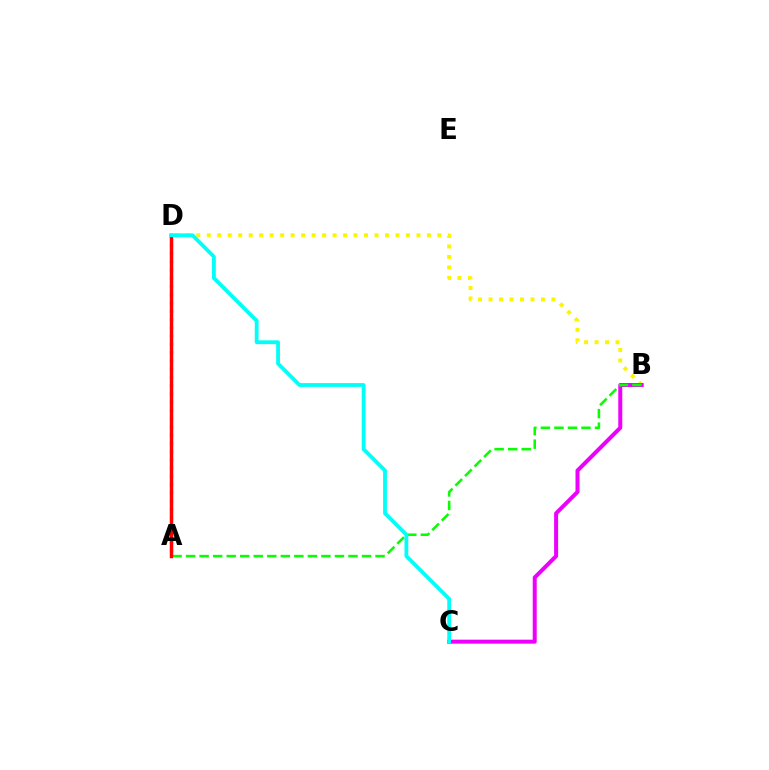{('B', 'D'): [{'color': '#fcf500', 'line_style': 'dotted', 'thickness': 2.85}], ('A', 'D'): [{'color': '#0010ff', 'line_style': 'dotted', 'thickness': 2.24}, {'color': '#ff0000', 'line_style': 'solid', 'thickness': 2.5}], ('B', 'C'): [{'color': '#ee00ff', 'line_style': 'solid', 'thickness': 2.88}], ('A', 'B'): [{'color': '#08ff00', 'line_style': 'dashed', 'thickness': 1.84}], ('C', 'D'): [{'color': '#00fff6', 'line_style': 'solid', 'thickness': 2.74}]}